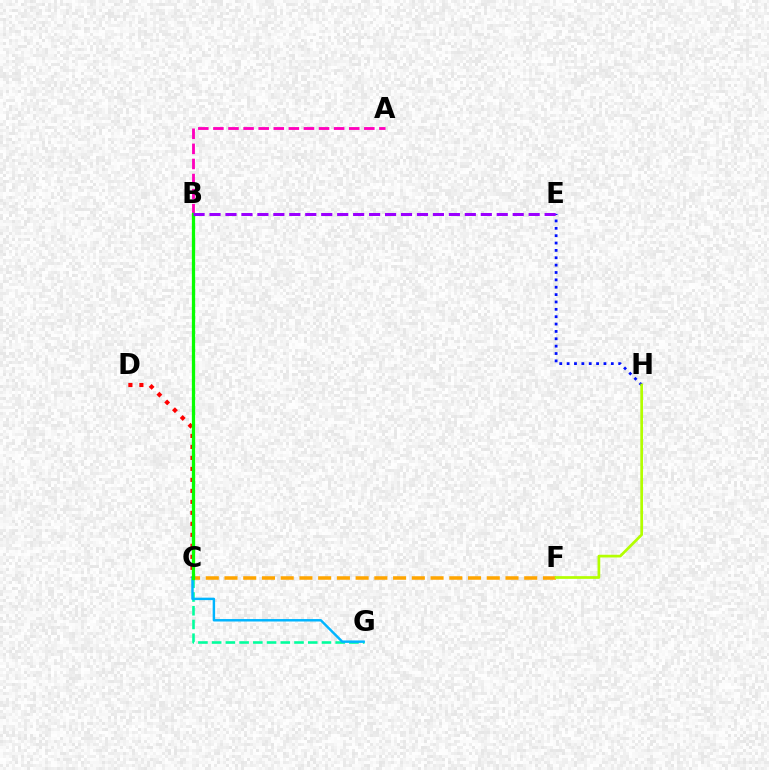{('E', 'H'): [{'color': '#0010ff', 'line_style': 'dotted', 'thickness': 2.0}], ('C', 'G'): [{'color': '#00ff9d', 'line_style': 'dashed', 'thickness': 1.86}, {'color': '#00b5ff', 'line_style': 'solid', 'thickness': 1.76}], ('C', 'F'): [{'color': '#ffa500', 'line_style': 'dashed', 'thickness': 2.54}], ('A', 'B'): [{'color': '#ff00bd', 'line_style': 'dashed', 'thickness': 2.05}], ('F', 'H'): [{'color': '#b3ff00', 'line_style': 'solid', 'thickness': 1.95}], ('C', 'D'): [{'color': '#ff0000', 'line_style': 'dotted', 'thickness': 2.99}], ('B', 'C'): [{'color': '#08ff00', 'line_style': 'solid', 'thickness': 2.36}], ('B', 'E'): [{'color': '#9b00ff', 'line_style': 'dashed', 'thickness': 2.17}]}